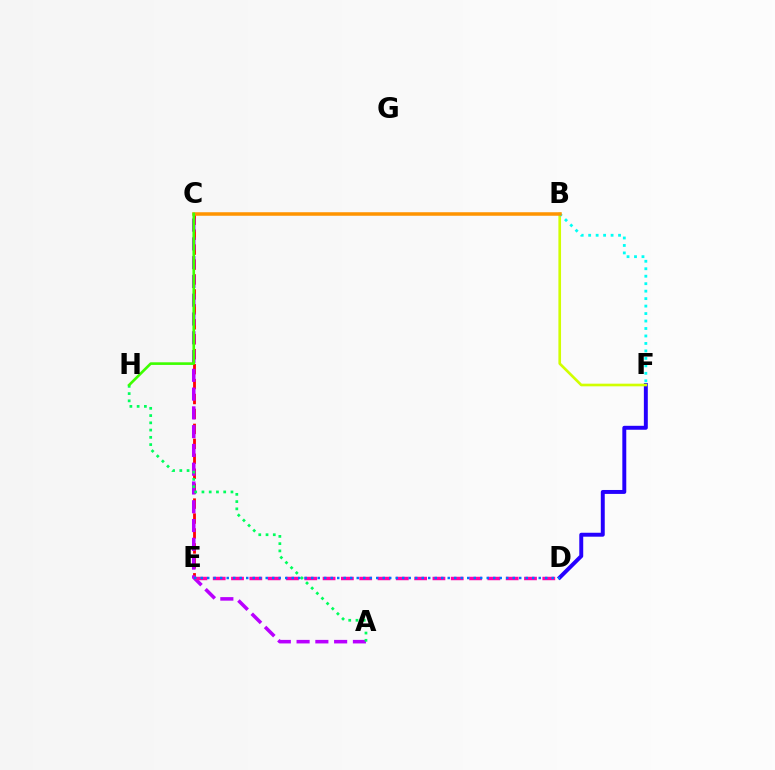{('D', 'F'): [{'color': '#2500ff', 'line_style': 'solid', 'thickness': 2.83}], ('C', 'E'): [{'color': '#ff0000', 'line_style': 'dashed', 'thickness': 2.03}], ('A', 'C'): [{'color': '#b900ff', 'line_style': 'dashed', 'thickness': 2.55}], ('D', 'E'): [{'color': '#ff00ac', 'line_style': 'dashed', 'thickness': 2.49}, {'color': '#0074ff', 'line_style': 'dotted', 'thickness': 1.77}], ('A', 'H'): [{'color': '#00ff5c', 'line_style': 'dotted', 'thickness': 1.97}], ('B', 'F'): [{'color': '#d1ff00', 'line_style': 'solid', 'thickness': 1.91}, {'color': '#00fff6', 'line_style': 'dotted', 'thickness': 2.03}], ('B', 'C'): [{'color': '#ff9400', 'line_style': 'solid', 'thickness': 2.53}], ('C', 'H'): [{'color': '#3dff00', 'line_style': 'solid', 'thickness': 1.9}]}